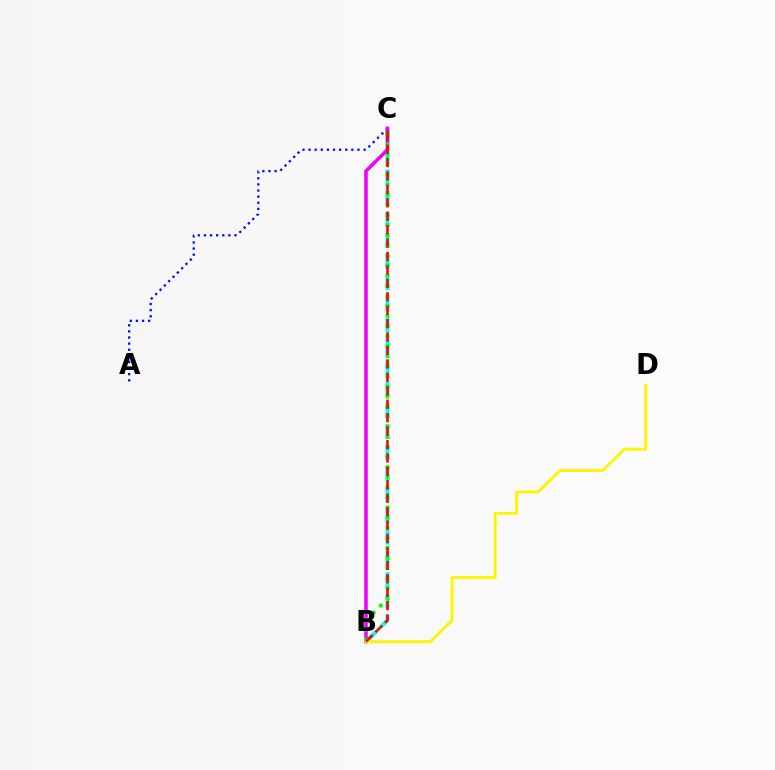{('A', 'C'): [{'color': '#0010ff', 'line_style': 'dotted', 'thickness': 1.66}], ('B', 'C'): [{'color': '#00fff6', 'line_style': 'dashed', 'thickness': 2.88}, {'color': '#ee00ff', 'line_style': 'solid', 'thickness': 2.54}, {'color': '#08ff00', 'line_style': 'dotted', 'thickness': 2.74}, {'color': '#ff0000', 'line_style': 'dashed', 'thickness': 1.82}], ('B', 'D'): [{'color': '#fcf500', 'line_style': 'solid', 'thickness': 2.06}]}